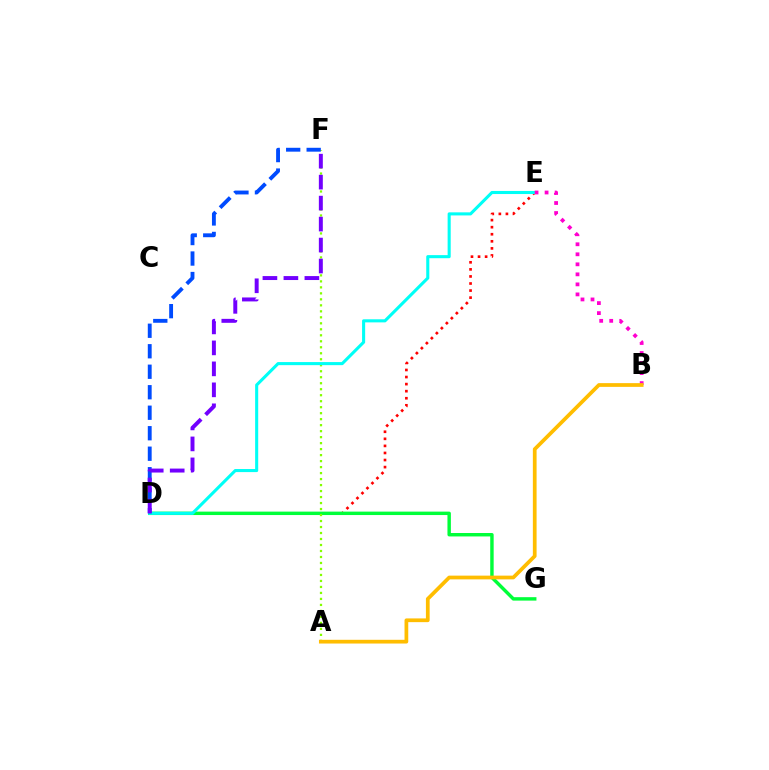{('D', 'E'): [{'color': '#ff0000', 'line_style': 'dotted', 'thickness': 1.92}, {'color': '#00fff6', 'line_style': 'solid', 'thickness': 2.22}], ('D', 'G'): [{'color': '#00ff39', 'line_style': 'solid', 'thickness': 2.47}], ('A', 'F'): [{'color': '#84ff00', 'line_style': 'dotted', 'thickness': 1.63}], ('D', 'F'): [{'color': '#004bff', 'line_style': 'dashed', 'thickness': 2.78}, {'color': '#7200ff', 'line_style': 'dashed', 'thickness': 2.85}], ('B', 'E'): [{'color': '#ff00cf', 'line_style': 'dotted', 'thickness': 2.72}], ('A', 'B'): [{'color': '#ffbd00', 'line_style': 'solid', 'thickness': 2.69}]}